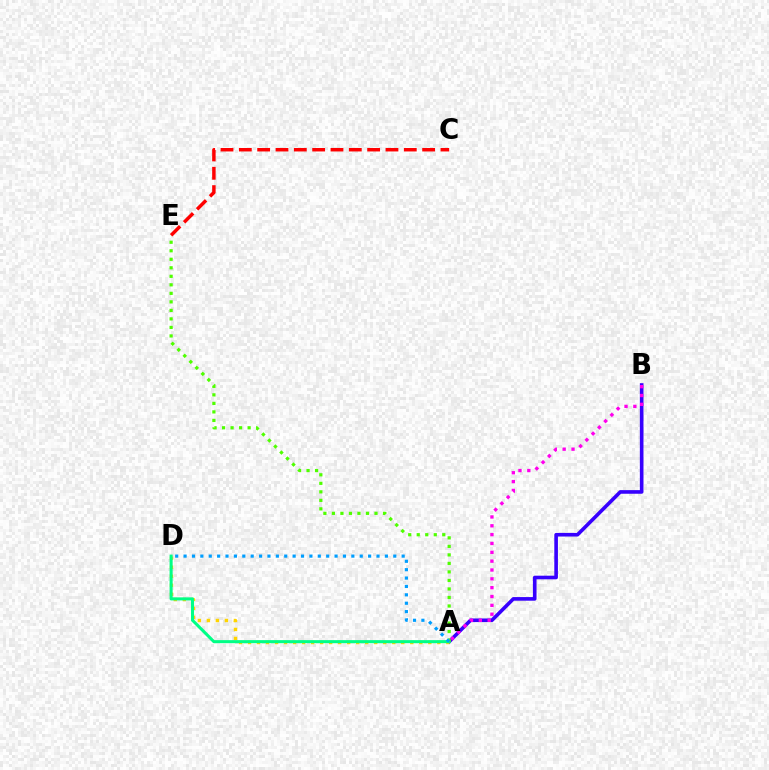{('A', 'B'): [{'color': '#3700ff', 'line_style': 'solid', 'thickness': 2.61}, {'color': '#ff00ed', 'line_style': 'dotted', 'thickness': 2.4}], ('A', 'D'): [{'color': '#ffd500', 'line_style': 'dotted', 'thickness': 2.45}, {'color': '#00ff86', 'line_style': 'solid', 'thickness': 2.2}, {'color': '#009eff', 'line_style': 'dotted', 'thickness': 2.28}], ('A', 'E'): [{'color': '#4fff00', 'line_style': 'dotted', 'thickness': 2.31}], ('C', 'E'): [{'color': '#ff0000', 'line_style': 'dashed', 'thickness': 2.49}]}